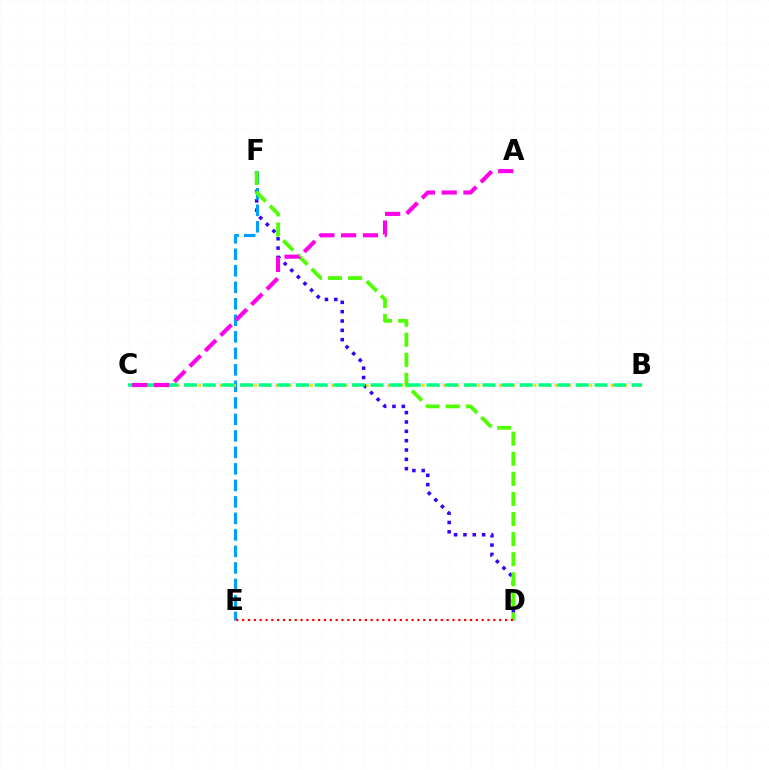{('D', 'F'): [{'color': '#3700ff', 'line_style': 'dotted', 'thickness': 2.54}, {'color': '#4fff00', 'line_style': 'dashed', 'thickness': 2.73}], ('E', 'F'): [{'color': '#009eff', 'line_style': 'dashed', 'thickness': 2.24}], ('B', 'C'): [{'color': '#ffd500', 'line_style': 'dotted', 'thickness': 1.9}, {'color': '#00ff86', 'line_style': 'dashed', 'thickness': 2.53}], ('D', 'E'): [{'color': '#ff0000', 'line_style': 'dotted', 'thickness': 1.59}], ('A', 'C'): [{'color': '#ff00ed', 'line_style': 'dashed', 'thickness': 2.96}]}